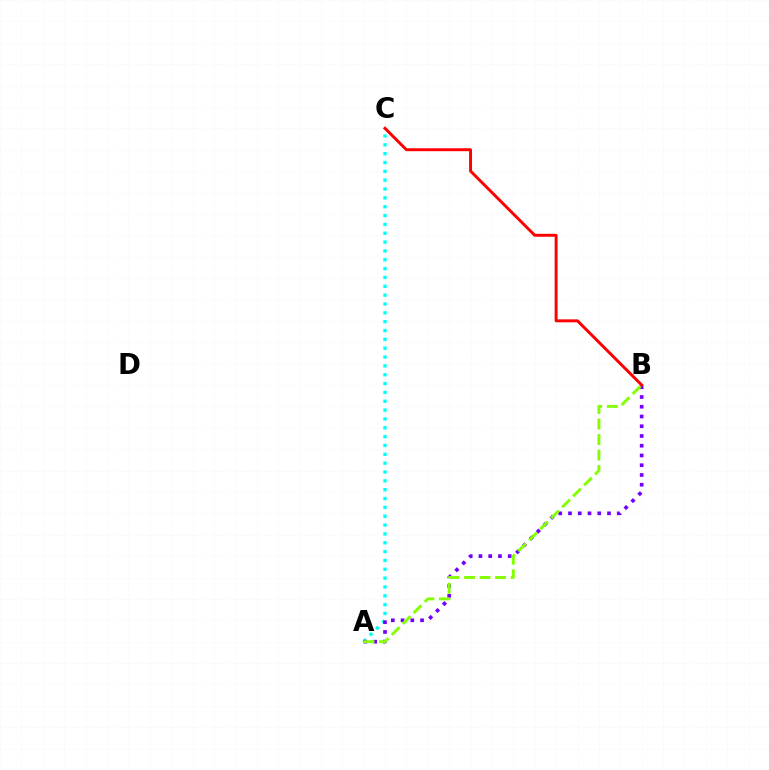{('A', 'C'): [{'color': '#00fff6', 'line_style': 'dotted', 'thickness': 2.4}], ('A', 'B'): [{'color': '#7200ff', 'line_style': 'dotted', 'thickness': 2.65}, {'color': '#84ff00', 'line_style': 'dashed', 'thickness': 2.11}], ('B', 'C'): [{'color': '#ff0000', 'line_style': 'solid', 'thickness': 2.12}]}